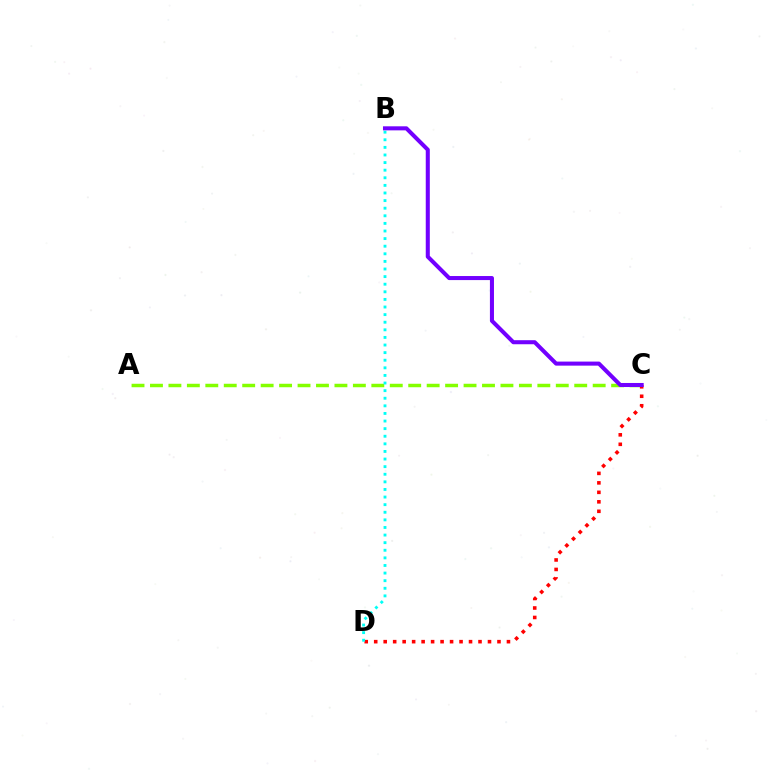{('A', 'C'): [{'color': '#84ff00', 'line_style': 'dashed', 'thickness': 2.51}], ('C', 'D'): [{'color': '#ff0000', 'line_style': 'dotted', 'thickness': 2.58}], ('B', 'D'): [{'color': '#00fff6', 'line_style': 'dotted', 'thickness': 2.07}], ('B', 'C'): [{'color': '#7200ff', 'line_style': 'solid', 'thickness': 2.92}]}